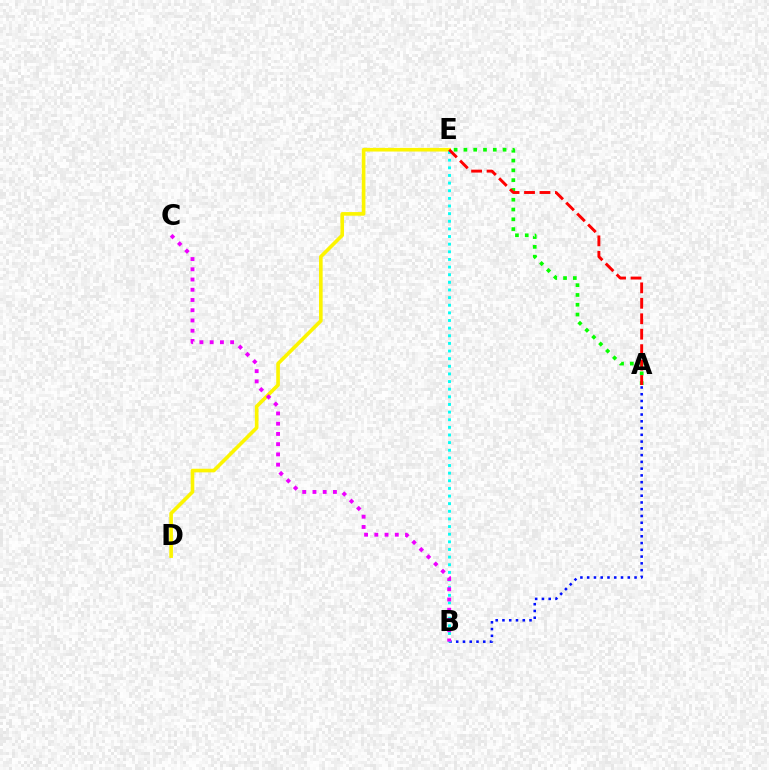{('A', 'B'): [{'color': '#0010ff', 'line_style': 'dotted', 'thickness': 1.84}], ('D', 'E'): [{'color': '#fcf500', 'line_style': 'solid', 'thickness': 2.61}], ('B', 'E'): [{'color': '#00fff6', 'line_style': 'dotted', 'thickness': 2.07}], ('A', 'E'): [{'color': '#08ff00', 'line_style': 'dotted', 'thickness': 2.66}, {'color': '#ff0000', 'line_style': 'dashed', 'thickness': 2.1}], ('B', 'C'): [{'color': '#ee00ff', 'line_style': 'dotted', 'thickness': 2.78}]}